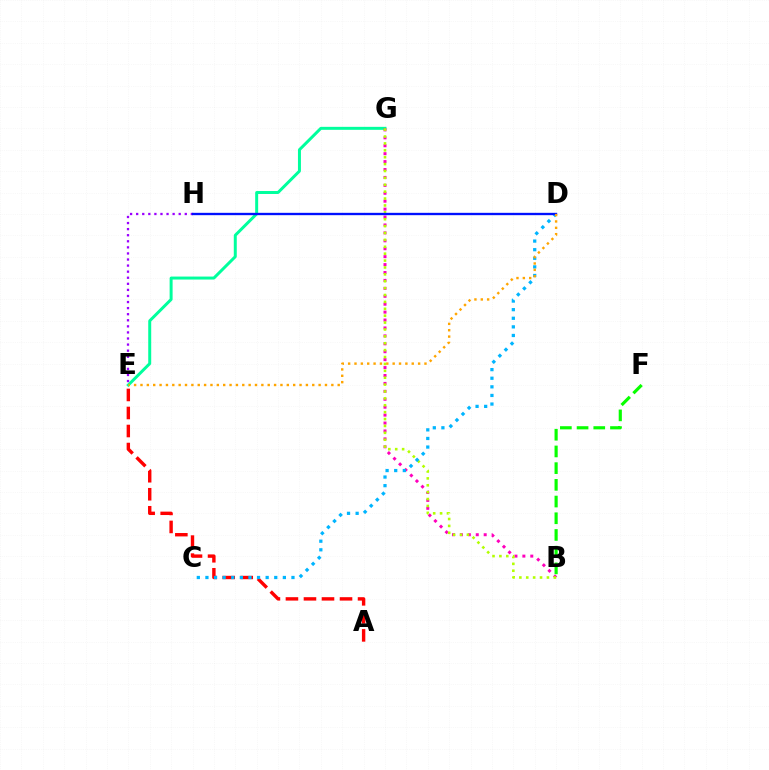{('E', 'G'): [{'color': '#00ff9d', 'line_style': 'solid', 'thickness': 2.14}], ('E', 'H'): [{'color': '#9b00ff', 'line_style': 'dotted', 'thickness': 1.65}], ('B', 'G'): [{'color': '#ff00bd', 'line_style': 'dotted', 'thickness': 2.15}, {'color': '#b3ff00', 'line_style': 'dotted', 'thickness': 1.87}], ('A', 'E'): [{'color': '#ff0000', 'line_style': 'dashed', 'thickness': 2.45}], ('B', 'F'): [{'color': '#08ff00', 'line_style': 'dashed', 'thickness': 2.27}], ('C', 'D'): [{'color': '#00b5ff', 'line_style': 'dotted', 'thickness': 2.34}], ('D', 'H'): [{'color': '#0010ff', 'line_style': 'solid', 'thickness': 1.69}], ('D', 'E'): [{'color': '#ffa500', 'line_style': 'dotted', 'thickness': 1.73}]}